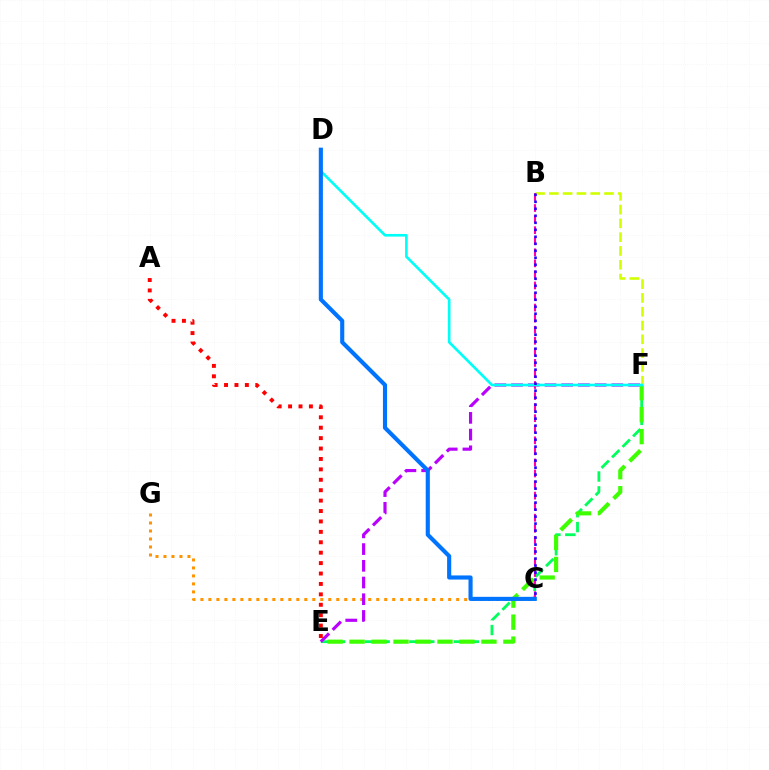{('B', 'F'): [{'color': '#d1ff00', 'line_style': 'dashed', 'thickness': 1.87}], ('E', 'F'): [{'color': '#00ff5c', 'line_style': 'dashed', 'thickness': 2.02}, {'color': '#b900ff', 'line_style': 'dashed', 'thickness': 2.27}, {'color': '#3dff00', 'line_style': 'dashed', 'thickness': 2.99}], ('C', 'G'): [{'color': '#ff9400', 'line_style': 'dotted', 'thickness': 2.17}], ('B', 'C'): [{'color': '#ff00ac', 'line_style': 'dashed', 'thickness': 1.5}, {'color': '#2500ff', 'line_style': 'dotted', 'thickness': 1.9}], ('A', 'E'): [{'color': '#ff0000', 'line_style': 'dotted', 'thickness': 2.83}], ('D', 'F'): [{'color': '#00fff6', 'line_style': 'solid', 'thickness': 1.9}], ('C', 'D'): [{'color': '#0074ff', 'line_style': 'solid', 'thickness': 2.97}]}